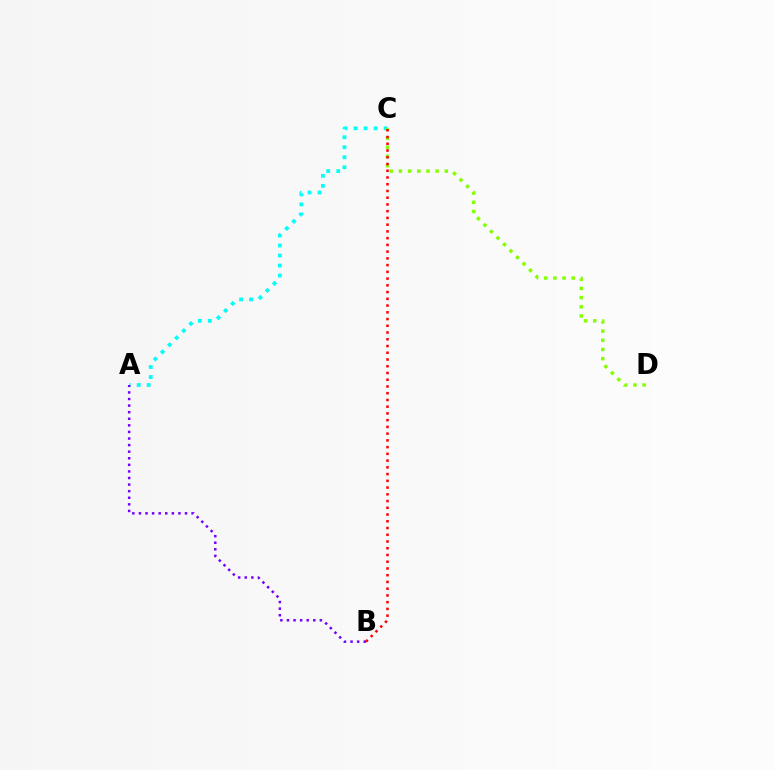{('A', 'C'): [{'color': '#00fff6', 'line_style': 'dotted', 'thickness': 2.72}], ('A', 'B'): [{'color': '#7200ff', 'line_style': 'dotted', 'thickness': 1.79}], ('C', 'D'): [{'color': '#84ff00', 'line_style': 'dotted', 'thickness': 2.49}], ('B', 'C'): [{'color': '#ff0000', 'line_style': 'dotted', 'thickness': 1.83}]}